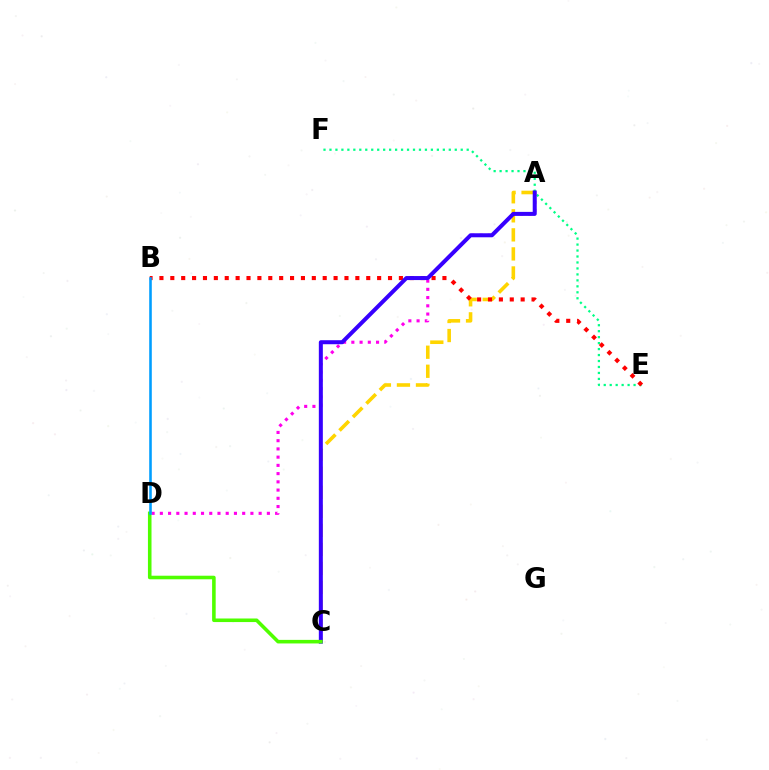{('A', 'C'): [{'color': '#ffd500', 'line_style': 'dashed', 'thickness': 2.59}, {'color': '#3700ff', 'line_style': 'solid', 'thickness': 2.89}], ('E', 'F'): [{'color': '#00ff86', 'line_style': 'dotted', 'thickness': 1.62}], ('B', 'E'): [{'color': '#ff0000', 'line_style': 'dotted', 'thickness': 2.96}], ('A', 'D'): [{'color': '#ff00ed', 'line_style': 'dotted', 'thickness': 2.24}], ('C', 'D'): [{'color': '#4fff00', 'line_style': 'solid', 'thickness': 2.57}], ('B', 'D'): [{'color': '#009eff', 'line_style': 'solid', 'thickness': 1.86}]}